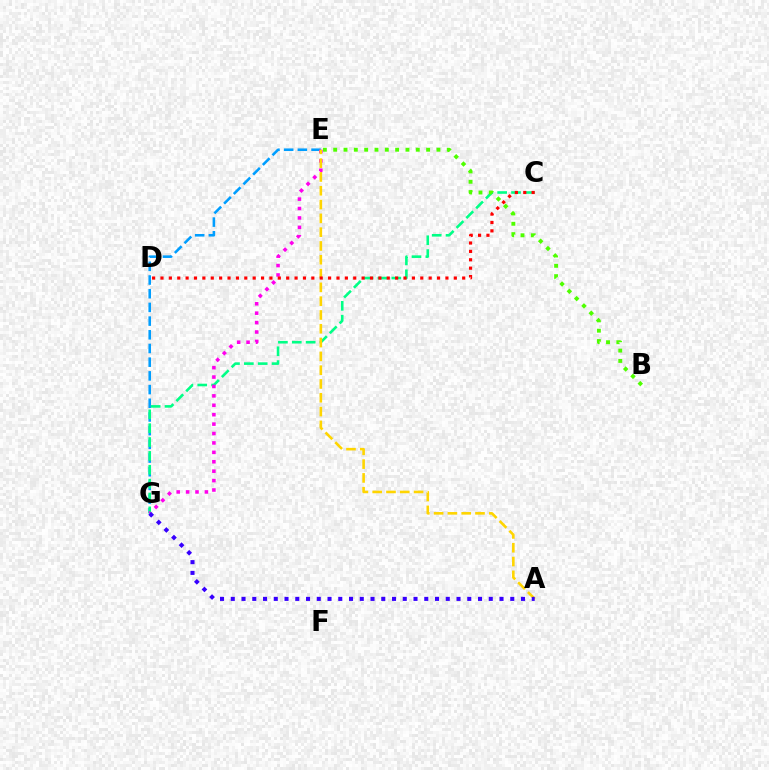{('E', 'G'): [{'color': '#009eff', 'line_style': 'dashed', 'thickness': 1.86}, {'color': '#ff00ed', 'line_style': 'dotted', 'thickness': 2.56}], ('C', 'G'): [{'color': '#00ff86', 'line_style': 'dashed', 'thickness': 1.88}], ('B', 'E'): [{'color': '#4fff00', 'line_style': 'dotted', 'thickness': 2.81}], ('A', 'E'): [{'color': '#ffd500', 'line_style': 'dashed', 'thickness': 1.87}], ('A', 'G'): [{'color': '#3700ff', 'line_style': 'dotted', 'thickness': 2.92}], ('C', 'D'): [{'color': '#ff0000', 'line_style': 'dotted', 'thickness': 2.28}]}